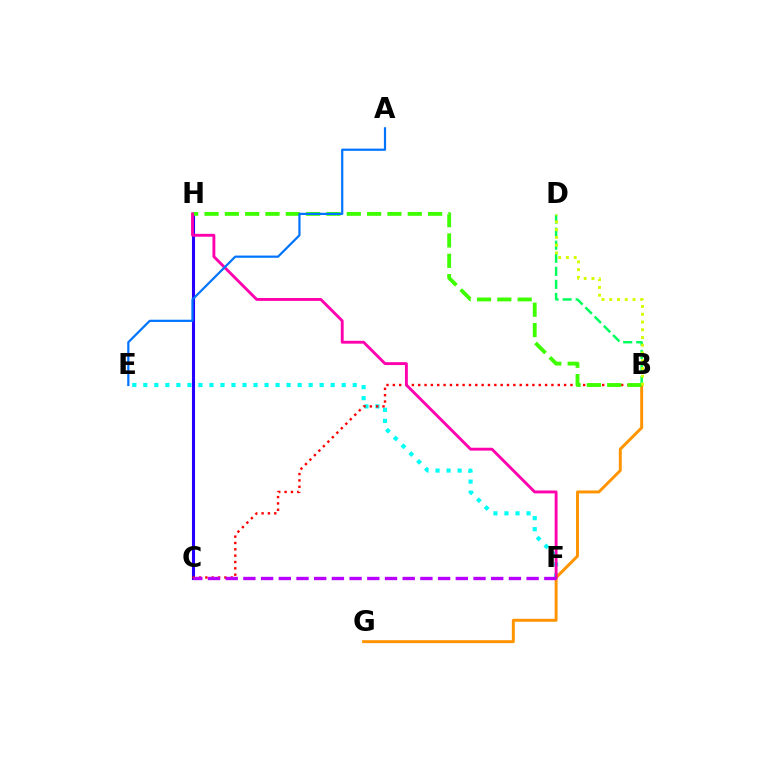{('C', 'H'): [{'color': '#2500ff', 'line_style': 'solid', 'thickness': 2.22}], ('E', 'F'): [{'color': '#00fff6', 'line_style': 'dotted', 'thickness': 2.99}], ('B', 'G'): [{'color': '#ff9400', 'line_style': 'solid', 'thickness': 2.13}], ('B', 'C'): [{'color': '#ff0000', 'line_style': 'dotted', 'thickness': 1.72}], ('B', 'D'): [{'color': '#00ff5c', 'line_style': 'dashed', 'thickness': 1.77}, {'color': '#d1ff00', 'line_style': 'dotted', 'thickness': 2.11}], ('B', 'H'): [{'color': '#3dff00', 'line_style': 'dashed', 'thickness': 2.76}], ('F', 'H'): [{'color': '#ff00ac', 'line_style': 'solid', 'thickness': 2.07}], ('C', 'F'): [{'color': '#b900ff', 'line_style': 'dashed', 'thickness': 2.4}], ('A', 'E'): [{'color': '#0074ff', 'line_style': 'solid', 'thickness': 1.59}]}